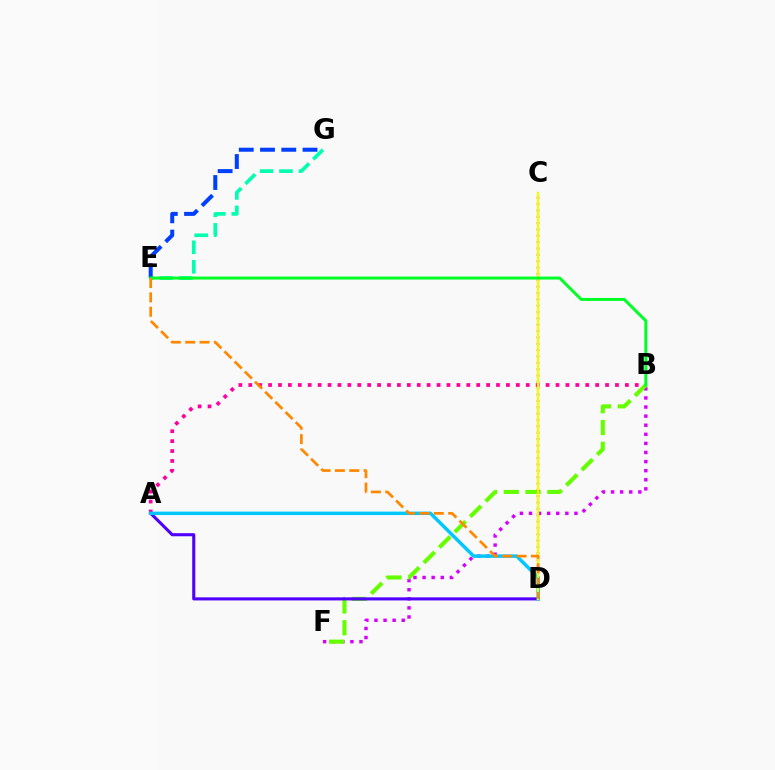{('B', 'F'): [{'color': '#d600ff', 'line_style': 'dotted', 'thickness': 2.47}, {'color': '#66ff00', 'line_style': 'dashed', 'thickness': 2.96}], ('A', 'B'): [{'color': '#ff00a0', 'line_style': 'dotted', 'thickness': 2.69}], ('E', 'G'): [{'color': '#00ffaf', 'line_style': 'dashed', 'thickness': 2.65}, {'color': '#003fff', 'line_style': 'dashed', 'thickness': 2.89}], ('C', 'D'): [{'color': '#ff0000', 'line_style': 'dotted', 'thickness': 1.73}, {'color': '#eeff00', 'line_style': 'solid', 'thickness': 1.64}], ('A', 'D'): [{'color': '#4f00ff', 'line_style': 'solid', 'thickness': 2.21}, {'color': '#00c7ff', 'line_style': 'solid', 'thickness': 2.5}], ('B', 'E'): [{'color': '#00ff27', 'line_style': 'solid', 'thickness': 2.15}], ('D', 'E'): [{'color': '#ff8800', 'line_style': 'dashed', 'thickness': 1.95}]}